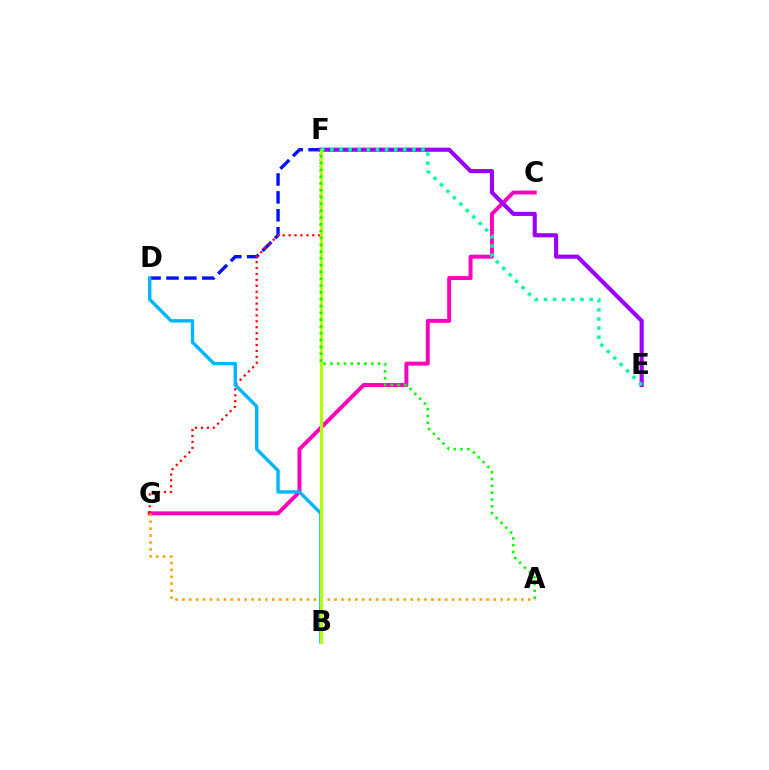{('C', 'G'): [{'color': '#ff00bd', 'line_style': 'solid', 'thickness': 2.83}], ('D', 'F'): [{'color': '#0010ff', 'line_style': 'dashed', 'thickness': 2.43}], ('F', 'G'): [{'color': '#ff0000', 'line_style': 'dotted', 'thickness': 1.61}], ('E', 'F'): [{'color': '#9b00ff', 'line_style': 'solid', 'thickness': 2.97}, {'color': '#00ff9d', 'line_style': 'dotted', 'thickness': 2.48}], ('A', 'G'): [{'color': '#ffa500', 'line_style': 'dotted', 'thickness': 1.88}], ('B', 'D'): [{'color': '#00b5ff', 'line_style': 'solid', 'thickness': 2.44}], ('B', 'F'): [{'color': '#b3ff00', 'line_style': 'solid', 'thickness': 2.3}], ('A', 'F'): [{'color': '#08ff00', 'line_style': 'dotted', 'thickness': 1.85}]}